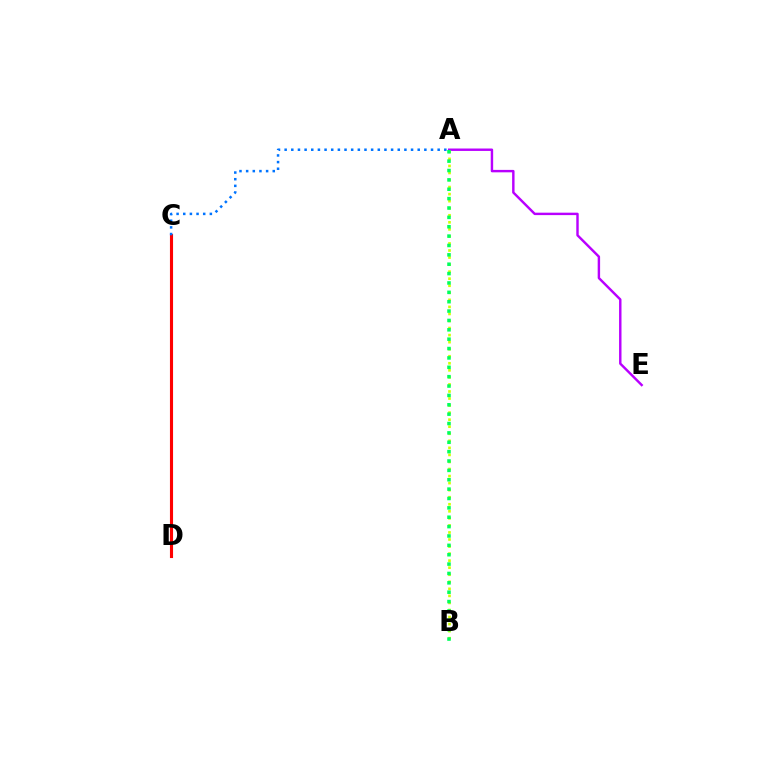{('A', 'E'): [{'color': '#b900ff', 'line_style': 'solid', 'thickness': 1.75}], ('A', 'B'): [{'color': '#d1ff00', 'line_style': 'dotted', 'thickness': 1.92}, {'color': '#00ff5c', 'line_style': 'dotted', 'thickness': 2.55}], ('C', 'D'): [{'color': '#ff0000', 'line_style': 'solid', 'thickness': 2.24}], ('A', 'C'): [{'color': '#0074ff', 'line_style': 'dotted', 'thickness': 1.81}]}